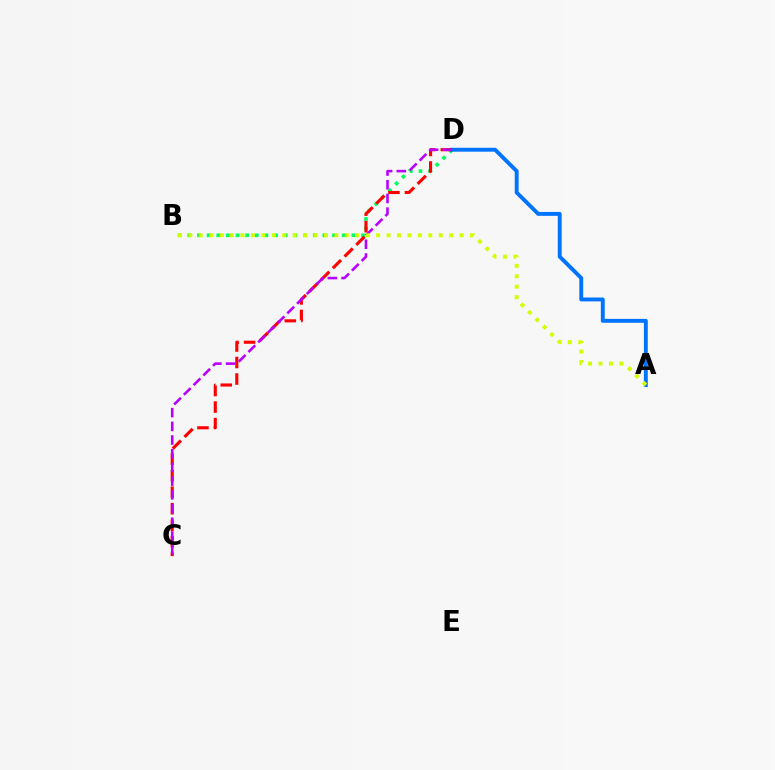{('B', 'D'): [{'color': '#00ff5c', 'line_style': 'dotted', 'thickness': 2.62}], ('A', 'D'): [{'color': '#0074ff', 'line_style': 'solid', 'thickness': 2.81}], ('C', 'D'): [{'color': '#ff0000', 'line_style': 'dashed', 'thickness': 2.24}, {'color': '#b900ff', 'line_style': 'dashed', 'thickness': 1.86}], ('A', 'B'): [{'color': '#d1ff00', 'line_style': 'dotted', 'thickness': 2.83}]}